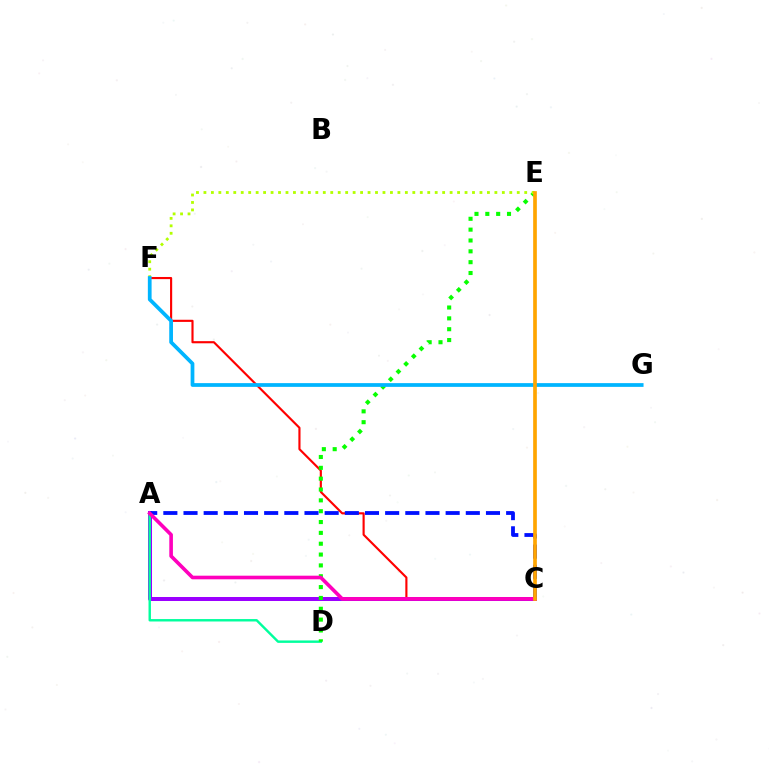{('A', 'C'): [{'color': '#9b00ff', 'line_style': 'solid', 'thickness': 2.87}, {'color': '#0010ff', 'line_style': 'dashed', 'thickness': 2.74}, {'color': '#ff00bd', 'line_style': 'solid', 'thickness': 2.61}], ('C', 'F'): [{'color': '#ff0000', 'line_style': 'solid', 'thickness': 1.54}], ('A', 'D'): [{'color': '#00ff9d', 'line_style': 'solid', 'thickness': 1.75}], ('D', 'E'): [{'color': '#08ff00', 'line_style': 'dotted', 'thickness': 2.95}], ('E', 'F'): [{'color': '#b3ff00', 'line_style': 'dotted', 'thickness': 2.03}], ('F', 'G'): [{'color': '#00b5ff', 'line_style': 'solid', 'thickness': 2.69}], ('C', 'E'): [{'color': '#ffa500', 'line_style': 'solid', 'thickness': 2.65}]}